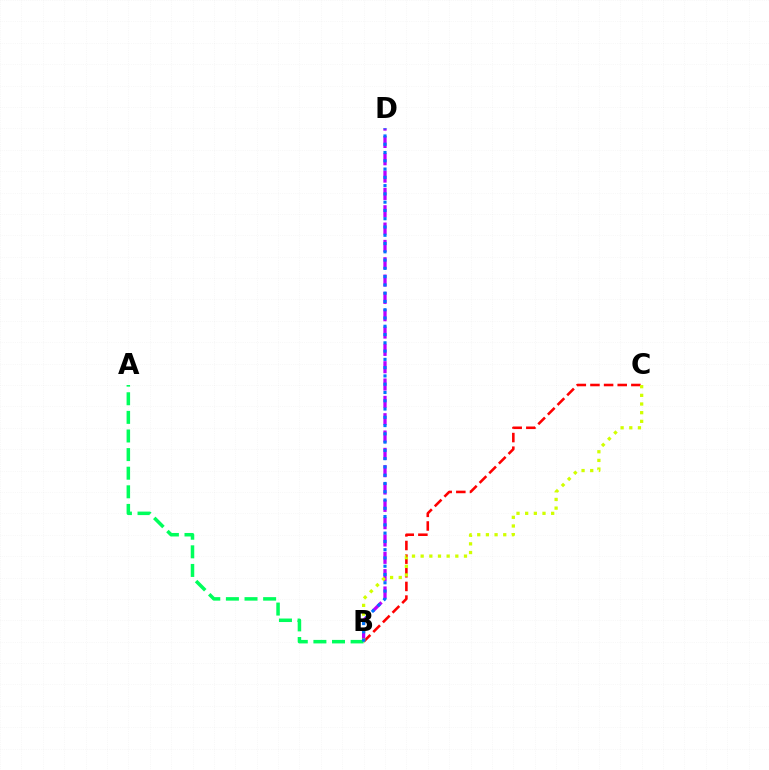{('B', 'C'): [{'color': '#ff0000', 'line_style': 'dashed', 'thickness': 1.85}, {'color': '#d1ff00', 'line_style': 'dotted', 'thickness': 2.35}], ('B', 'D'): [{'color': '#b900ff', 'line_style': 'dashed', 'thickness': 2.35}, {'color': '#0074ff', 'line_style': 'dotted', 'thickness': 2.25}], ('A', 'B'): [{'color': '#00ff5c', 'line_style': 'dashed', 'thickness': 2.53}]}